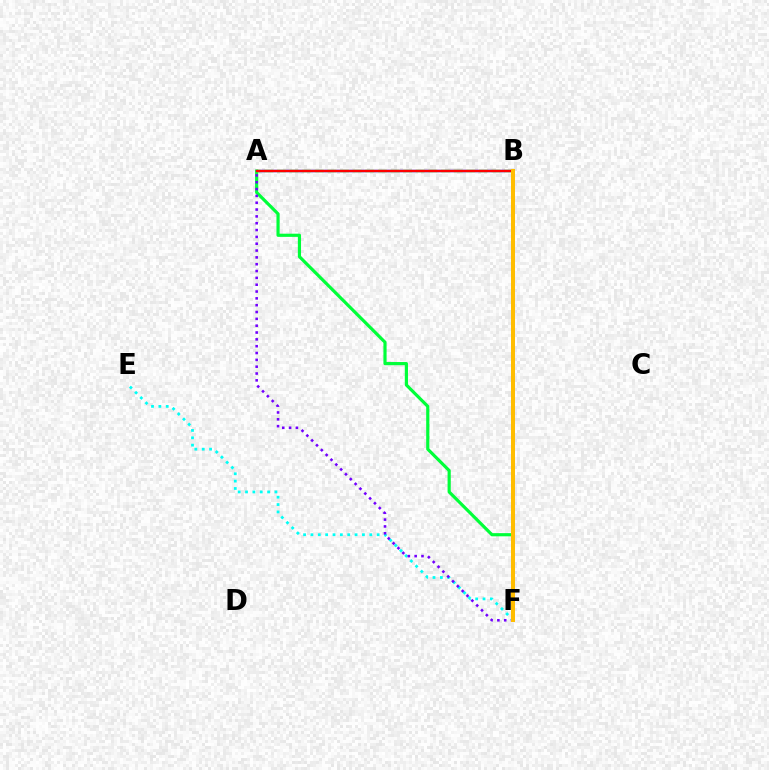{('A', 'B'): [{'color': '#004bff', 'line_style': 'solid', 'thickness': 1.76}, {'color': '#84ff00', 'line_style': 'dashed', 'thickness': 1.71}, {'color': '#ff0000', 'line_style': 'solid', 'thickness': 1.67}], ('B', 'F'): [{'color': '#ff00cf', 'line_style': 'dotted', 'thickness': 1.5}, {'color': '#ffbd00', 'line_style': 'solid', 'thickness': 2.89}], ('E', 'F'): [{'color': '#00fff6', 'line_style': 'dotted', 'thickness': 2.0}], ('A', 'F'): [{'color': '#00ff39', 'line_style': 'solid', 'thickness': 2.29}, {'color': '#7200ff', 'line_style': 'dotted', 'thickness': 1.86}]}